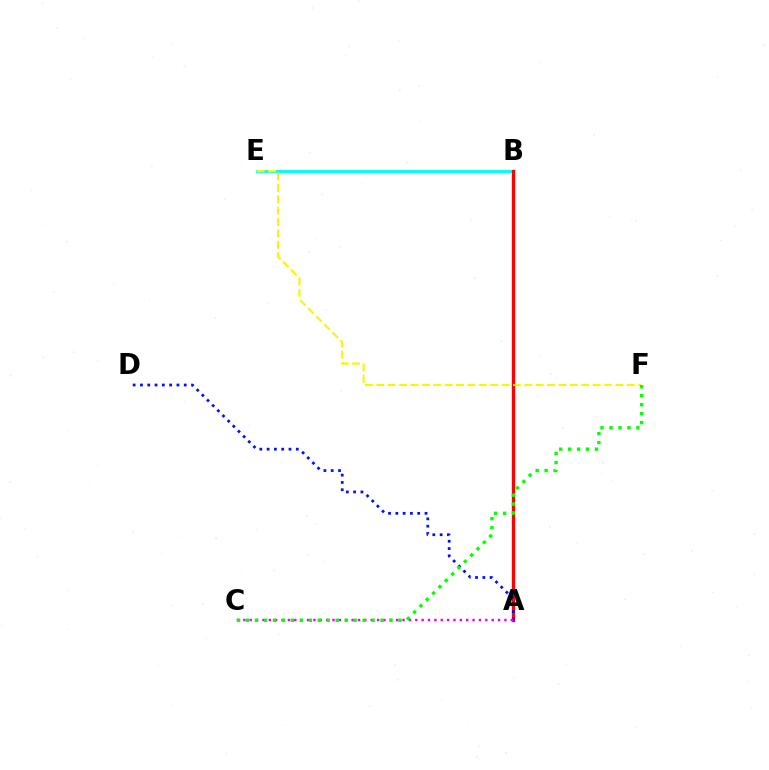{('B', 'E'): [{'color': '#00fff6', 'line_style': 'solid', 'thickness': 2.1}], ('A', 'B'): [{'color': '#ff0000', 'line_style': 'solid', 'thickness': 2.39}], ('E', 'F'): [{'color': '#fcf500', 'line_style': 'dashed', 'thickness': 1.55}], ('A', 'D'): [{'color': '#0010ff', 'line_style': 'dotted', 'thickness': 1.98}], ('A', 'C'): [{'color': '#ee00ff', 'line_style': 'dotted', 'thickness': 1.73}], ('C', 'F'): [{'color': '#08ff00', 'line_style': 'dotted', 'thickness': 2.44}]}